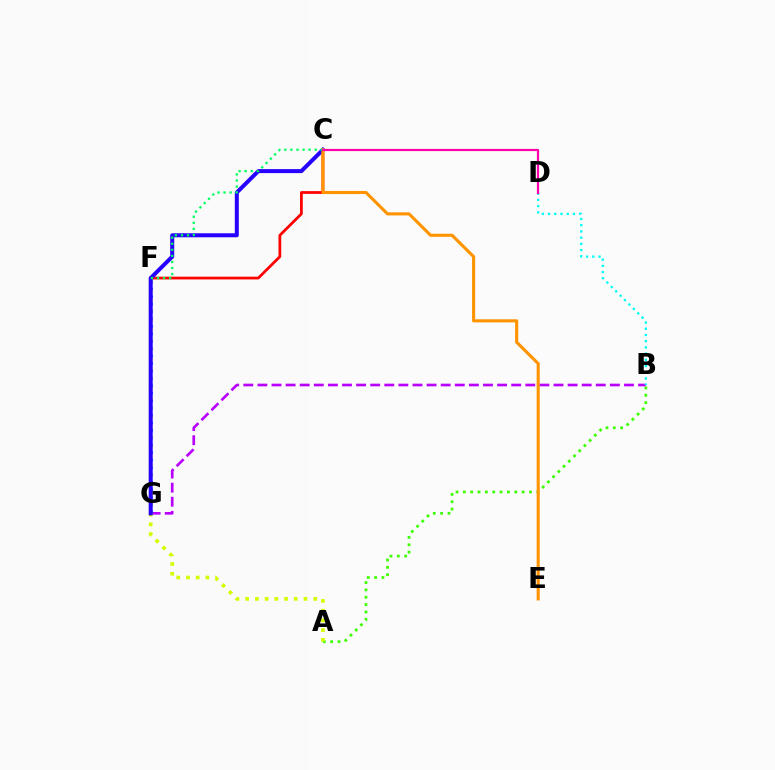{('A', 'B'): [{'color': '#3dff00', 'line_style': 'dotted', 'thickness': 2.0}], ('B', 'G'): [{'color': '#b900ff', 'line_style': 'dashed', 'thickness': 1.92}], ('C', 'F'): [{'color': '#ff0000', 'line_style': 'solid', 'thickness': 1.98}, {'color': '#00ff5c', 'line_style': 'dotted', 'thickness': 1.65}], ('F', 'G'): [{'color': '#0074ff', 'line_style': 'dotted', 'thickness': 2.02}], ('A', 'F'): [{'color': '#d1ff00', 'line_style': 'dotted', 'thickness': 2.64}], ('C', 'G'): [{'color': '#2500ff', 'line_style': 'solid', 'thickness': 2.89}], ('C', 'E'): [{'color': '#ff9400', 'line_style': 'solid', 'thickness': 2.24}], ('B', 'D'): [{'color': '#00fff6', 'line_style': 'dotted', 'thickness': 1.69}], ('C', 'D'): [{'color': '#ff00ac', 'line_style': 'solid', 'thickness': 1.58}]}